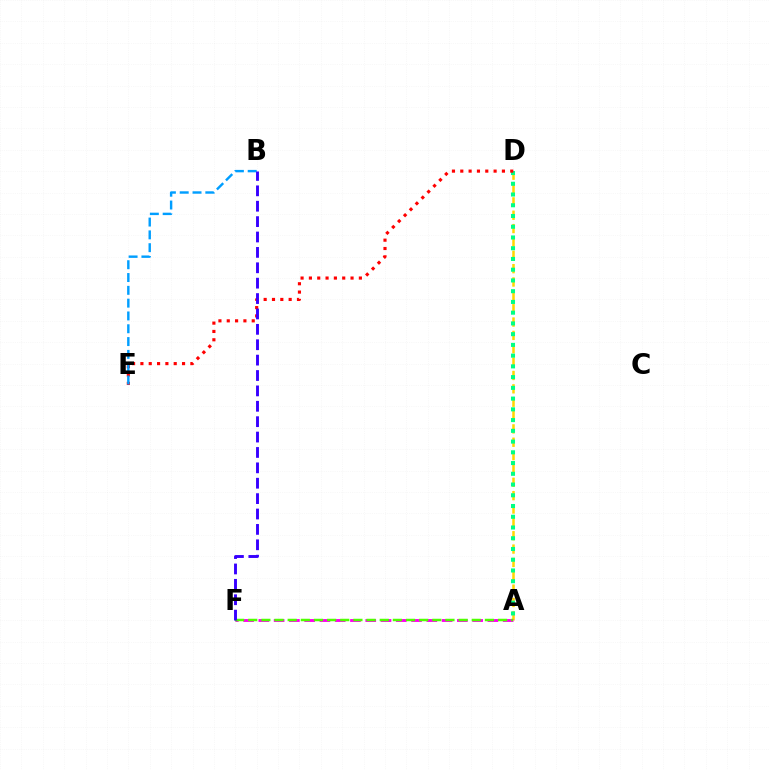{('A', 'D'): [{'color': '#ffd500', 'line_style': 'dashed', 'thickness': 1.81}, {'color': '#00ff86', 'line_style': 'dotted', 'thickness': 2.92}], ('A', 'F'): [{'color': '#ff00ed', 'line_style': 'dashed', 'thickness': 2.07}, {'color': '#4fff00', 'line_style': 'dashed', 'thickness': 1.79}], ('D', 'E'): [{'color': '#ff0000', 'line_style': 'dotted', 'thickness': 2.26}], ('B', 'E'): [{'color': '#009eff', 'line_style': 'dashed', 'thickness': 1.74}], ('B', 'F'): [{'color': '#3700ff', 'line_style': 'dashed', 'thickness': 2.09}]}